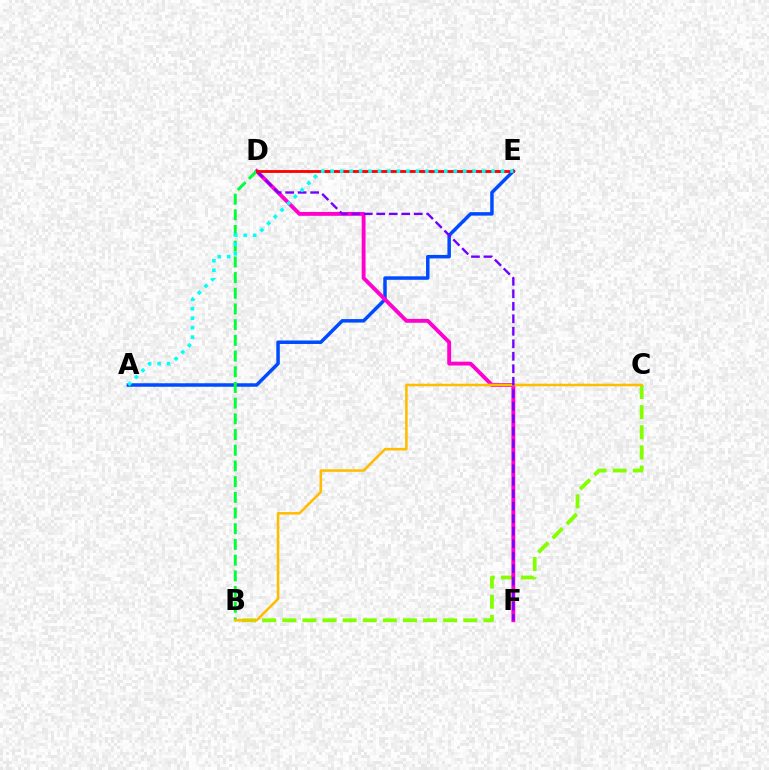{('A', 'E'): [{'color': '#004bff', 'line_style': 'solid', 'thickness': 2.51}, {'color': '#00fff6', 'line_style': 'dotted', 'thickness': 2.57}], ('B', 'C'): [{'color': '#84ff00', 'line_style': 'dashed', 'thickness': 2.73}, {'color': '#ffbd00', 'line_style': 'solid', 'thickness': 1.85}], ('D', 'F'): [{'color': '#ff00cf', 'line_style': 'solid', 'thickness': 2.78}, {'color': '#7200ff', 'line_style': 'dashed', 'thickness': 1.7}], ('B', 'D'): [{'color': '#00ff39', 'line_style': 'dashed', 'thickness': 2.13}], ('D', 'E'): [{'color': '#ff0000', 'line_style': 'solid', 'thickness': 2.04}]}